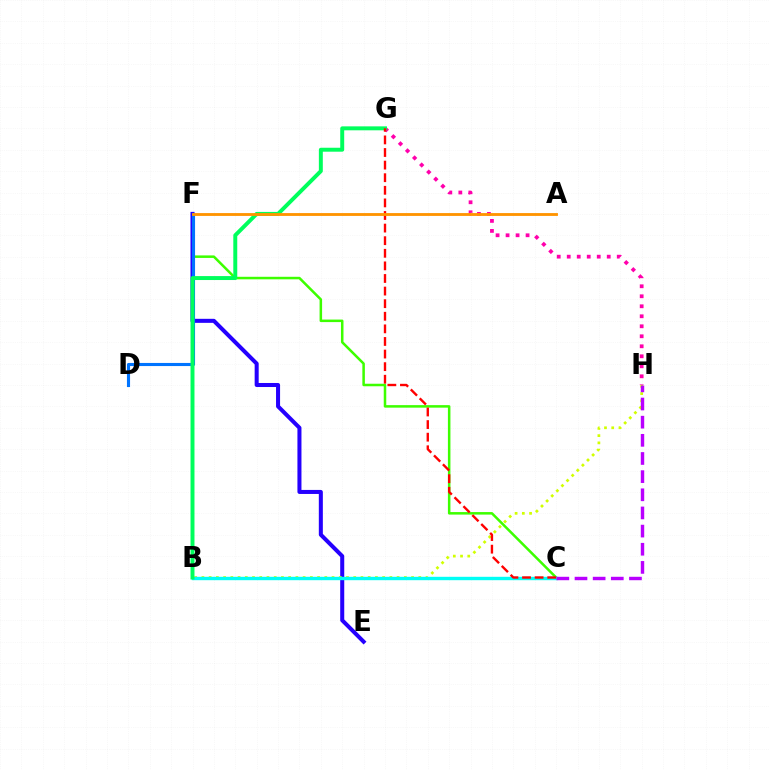{('C', 'F'): [{'color': '#3dff00', 'line_style': 'solid', 'thickness': 1.82}], ('E', 'F'): [{'color': '#2500ff', 'line_style': 'solid', 'thickness': 2.9}], ('D', 'F'): [{'color': '#0074ff', 'line_style': 'solid', 'thickness': 2.24}], ('G', 'H'): [{'color': '#ff00ac', 'line_style': 'dotted', 'thickness': 2.72}], ('B', 'H'): [{'color': '#d1ff00', 'line_style': 'dotted', 'thickness': 1.96}], ('B', 'C'): [{'color': '#00fff6', 'line_style': 'solid', 'thickness': 2.44}], ('B', 'G'): [{'color': '#00ff5c', 'line_style': 'solid', 'thickness': 2.84}], ('C', 'H'): [{'color': '#b900ff', 'line_style': 'dashed', 'thickness': 2.47}], ('C', 'G'): [{'color': '#ff0000', 'line_style': 'dashed', 'thickness': 1.71}], ('A', 'F'): [{'color': '#ff9400', 'line_style': 'solid', 'thickness': 2.04}]}